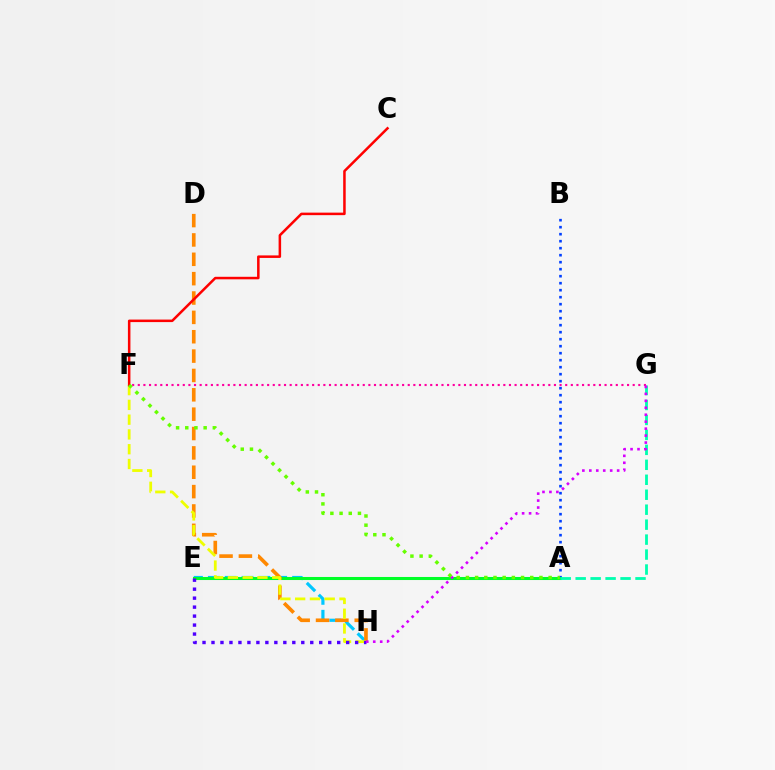{('E', 'H'): [{'color': '#00c7ff', 'line_style': 'dashed', 'thickness': 2.29}, {'color': '#4f00ff', 'line_style': 'dotted', 'thickness': 2.44}], ('A', 'B'): [{'color': '#003fff', 'line_style': 'dotted', 'thickness': 1.9}], ('A', 'E'): [{'color': '#00ff27', 'line_style': 'solid', 'thickness': 2.2}], ('D', 'H'): [{'color': '#ff8800', 'line_style': 'dashed', 'thickness': 2.63}], ('A', 'G'): [{'color': '#00ffaf', 'line_style': 'dashed', 'thickness': 2.03}], ('F', 'G'): [{'color': '#ff00a0', 'line_style': 'dotted', 'thickness': 1.53}], ('F', 'H'): [{'color': '#eeff00', 'line_style': 'dashed', 'thickness': 2.01}], ('G', 'H'): [{'color': '#d600ff', 'line_style': 'dotted', 'thickness': 1.89}], ('C', 'F'): [{'color': '#ff0000', 'line_style': 'solid', 'thickness': 1.81}], ('A', 'F'): [{'color': '#66ff00', 'line_style': 'dotted', 'thickness': 2.5}]}